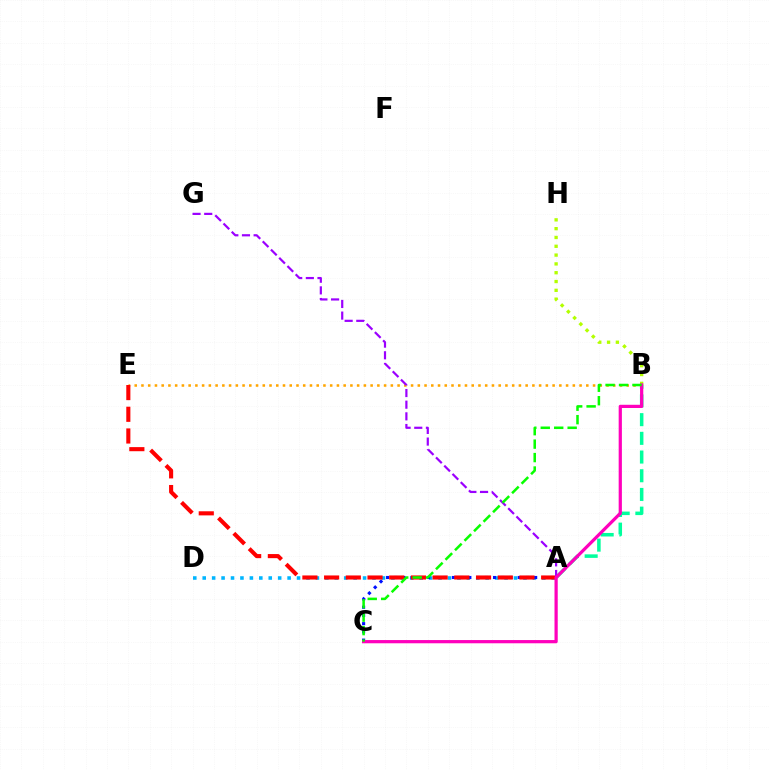{('A', 'D'): [{'color': '#00b5ff', 'line_style': 'dotted', 'thickness': 2.56}], ('A', 'B'): [{'color': '#00ff9d', 'line_style': 'dashed', 'thickness': 2.54}], ('B', 'E'): [{'color': '#ffa500', 'line_style': 'dotted', 'thickness': 1.83}], ('A', 'C'): [{'color': '#0010ff', 'line_style': 'dotted', 'thickness': 2.24}], ('B', 'H'): [{'color': '#b3ff00', 'line_style': 'dotted', 'thickness': 2.39}], ('A', 'E'): [{'color': '#ff0000', 'line_style': 'dashed', 'thickness': 2.95}], ('A', 'G'): [{'color': '#9b00ff', 'line_style': 'dashed', 'thickness': 1.58}], ('B', 'C'): [{'color': '#ff00bd', 'line_style': 'solid', 'thickness': 2.32}, {'color': '#08ff00', 'line_style': 'dashed', 'thickness': 1.83}]}